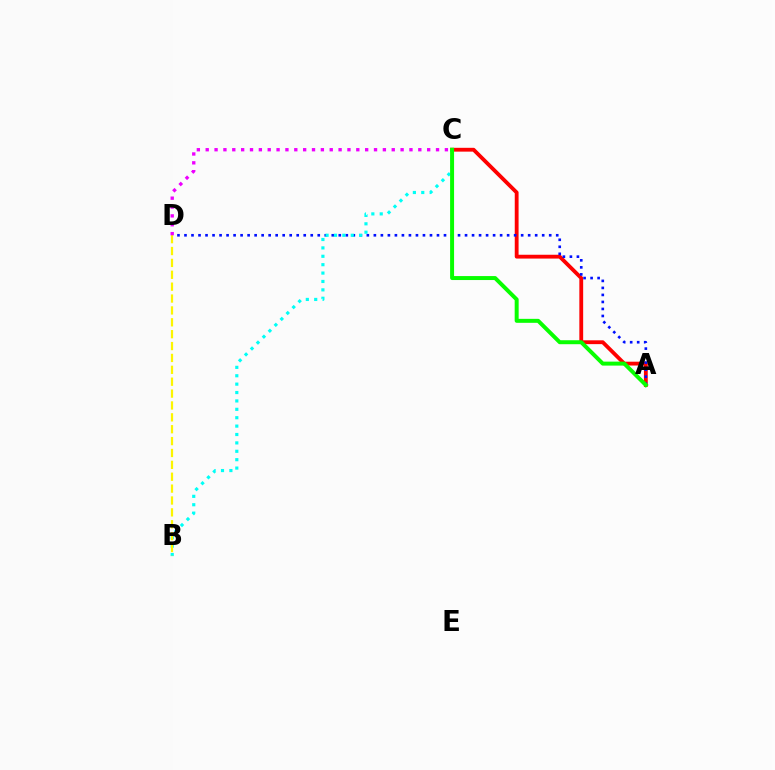{('A', 'C'): [{'color': '#ff0000', 'line_style': 'solid', 'thickness': 2.75}, {'color': '#08ff00', 'line_style': 'solid', 'thickness': 2.86}], ('A', 'D'): [{'color': '#0010ff', 'line_style': 'dotted', 'thickness': 1.91}], ('B', 'C'): [{'color': '#00fff6', 'line_style': 'dotted', 'thickness': 2.28}], ('B', 'D'): [{'color': '#fcf500', 'line_style': 'dashed', 'thickness': 1.61}], ('C', 'D'): [{'color': '#ee00ff', 'line_style': 'dotted', 'thickness': 2.41}]}